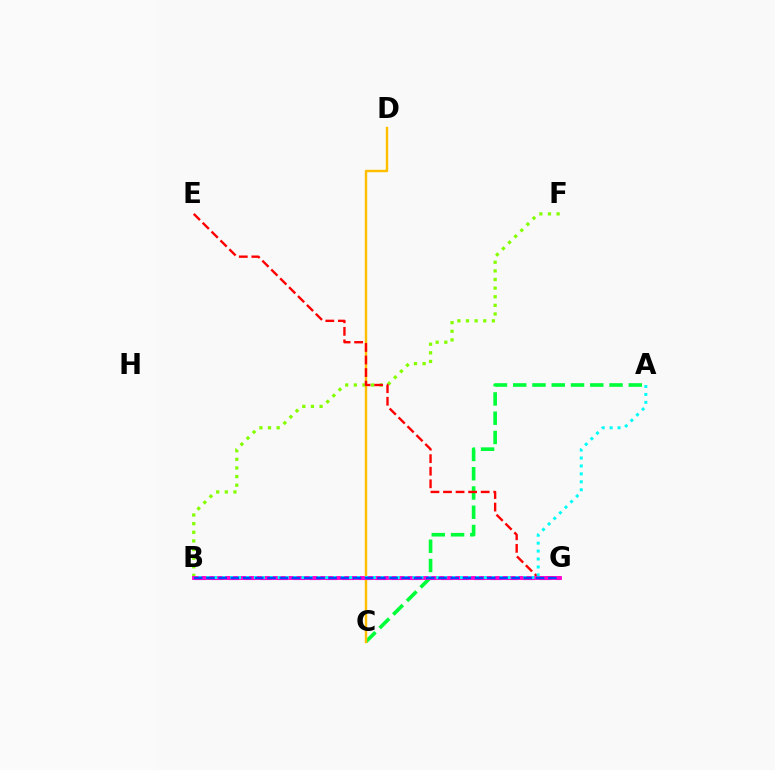{('B', 'G'): [{'color': '#7200ff', 'line_style': 'dashed', 'thickness': 2.23}, {'color': '#ff00cf', 'line_style': 'solid', 'thickness': 2.78}, {'color': '#004bff', 'line_style': 'dashed', 'thickness': 1.66}], ('B', 'F'): [{'color': '#84ff00', 'line_style': 'dotted', 'thickness': 2.34}], ('A', 'C'): [{'color': '#00ff39', 'line_style': 'dashed', 'thickness': 2.62}], ('C', 'D'): [{'color': '#ffbd00', 'line_style': 'solid', 'thickness': 1.75}], ('E', 'G'): [{'color': '#ff0000', 'line_style': 'dashed', 'thickness': 1.71}], ('A', 'B'): [{'color': '#00fff6', 'line_style': 'dotted', 'thickness': 2.15}]}